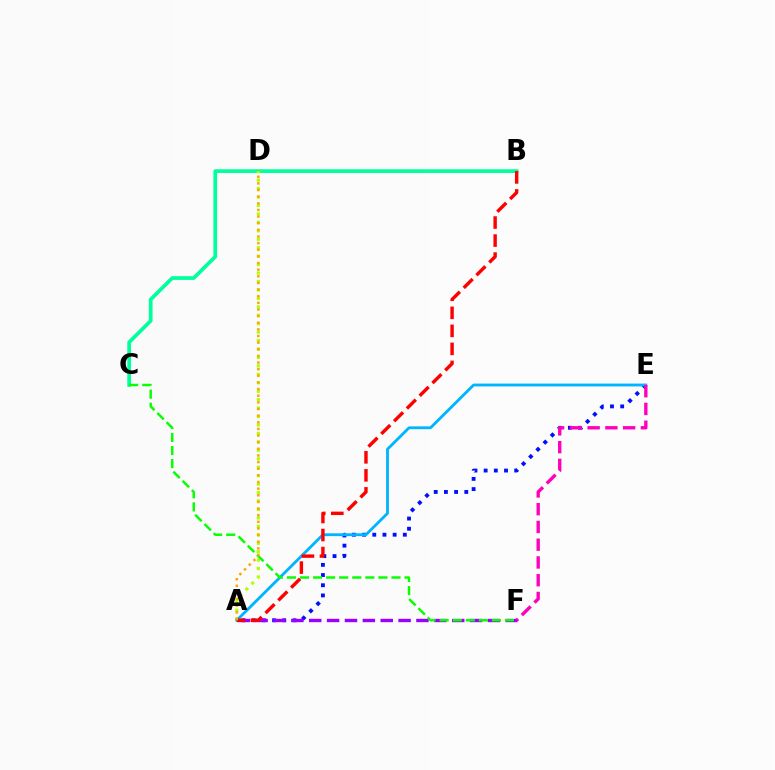{('A', 'E'): [{'color': '#0010ff', 'line_style': 'dotted', 'thickness': 2.77}, {'color': '#00b5ff', 'line_style': 'solid', 'thickness': 2.04}], ('B', 'C'): [{'color': '#00ff9d', 'line_style': 'solid', 'thickness': 2.67}], ('A', 'D'): [{'color': '#b3ff00', 'line_style': 'dotted', 'thickness': 2.29}, {'color': '#ffa500', 'line_style': 'dotted', 'thickness': 1.8}], ('A', 'F'): [{'color': '#9b00ff', 'line_style': 'dashed', 'thickness': 2.43}], ('C', 'F'): [{'color': '#08ff00', 'line_style': 'dashed', 'thickness': 1.77}], ('A', 'B'): [{'color': '#ff0000', 'line_style': 'dashed', 'thickness': 2.45}], ('E', 'F'): [{'color': '#ff00bd', 'line_style': 'dashed', 'thickness': 2.41}]}